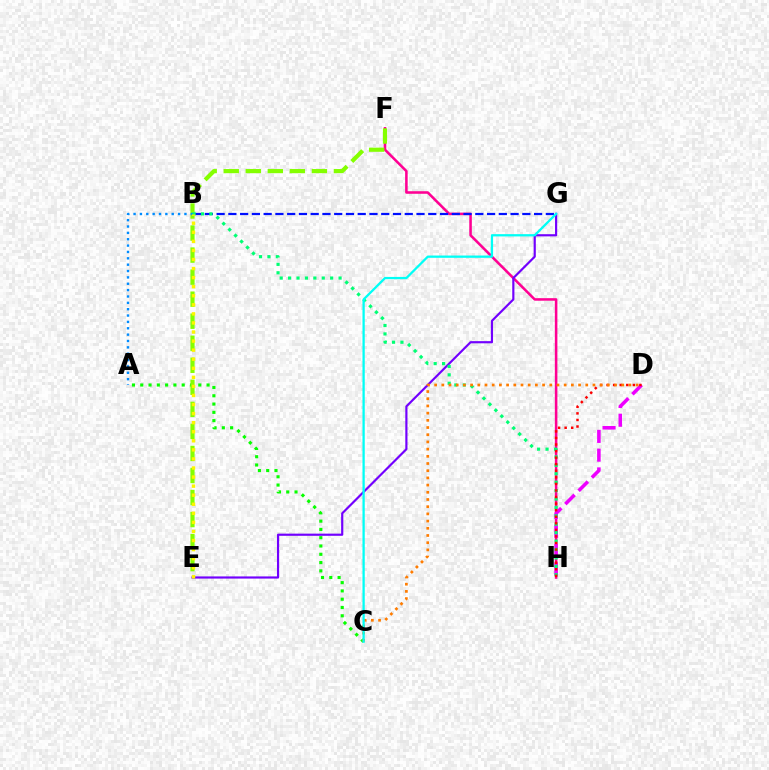{('F', 'H'): [{'color': '#ff0094', 'line_style': 'solid', 'thickness': 1.84}], ('A', 'C'): [{'color': '#08ff00', 'line_style': 'dotted', 'thickness': 2.25}], ('B', 'G'): [{'color': '#0010ff', 'line_style': 'dashed', 'thickness': 1.6}], ('D', 'H'): [{'color': '#ee00ff', 'line_style': 'dashed', 'thickness': 2.55}, {'color': '#ff0000', 'line_style': 'dotted', 'thickness': 1.78}], ('E', 'G'): [{'color': '#7200ff', 'line_style': 'solid', 'thickness': 1.56}], ('E', 'F'): [{'color': '#84ff00', 'line_style': 'dashed', 'thickness': 2.99}], ('A', 'B'): [{'color': '#008cff', 'line_style': 'dotted', 'thickness': 1.73}], ('B', 'H'): [{'color': '#00ff74', 'line_style': 'dotted', 'thickness': 2.29}], ('B', 'E'): [{'color': '#fcf500', 'line_style': 'dotted', 'thickness': 2.46}], ('C', 'D'): [{'color': '#ff7c00', 'line_style': 'dotted', 'thickness': 1.96}], ('C', 'G'): [{'color': '#00fff6', 'line_style': 'solid', 'thickness': 1.64}]}